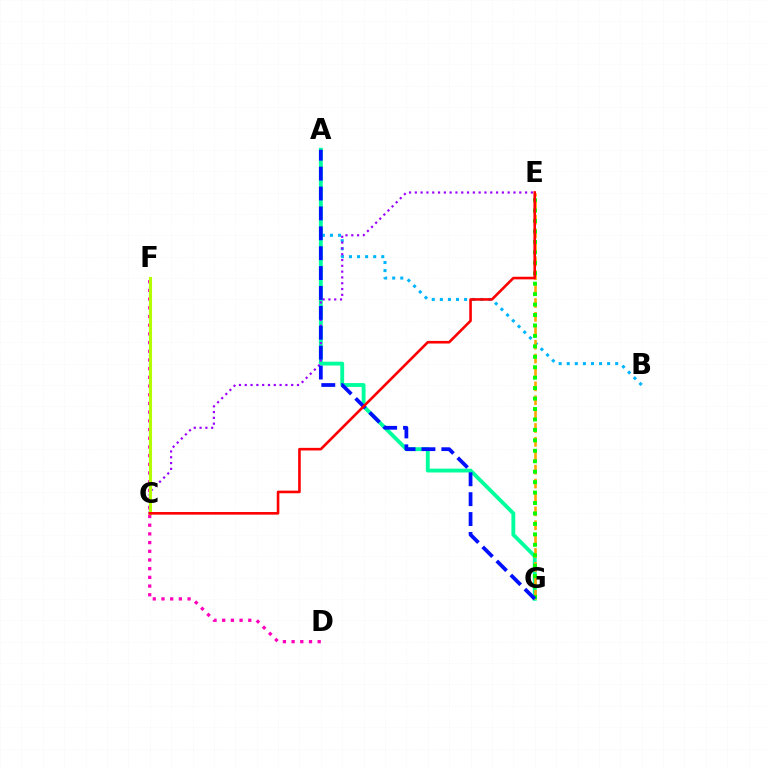{('D', 'F'): [{'color': '#ff00bd', 'line_style': 'dotted', 'thickness': 2.36}], ('A', 'B'): [{'color': '#00b5ff', 'line_style': 'dotted', 'thickness': 2.19}], ('A', 'G'): [{'color': '#00ff9d', 'line_style': 'solid', 'thickness': 2.77}, {'color': '#0010ff', 'line_style': 'dashed', 'thickness': 2.7}], ('E', 'G'): [{'color': '#ffa500', 'line_style': 'dashed', 'thickness': 1.89}, {'color': '#08ff00', 'line_style': 'dotted', 'thickness': 2.84}], ('C', 'E'): [{'color': '#9b00ff', 'line_style': 'dotted', 'thickness': 1.58}, {'color': '#ff0000', 'line_style': 'solid', 'thickness': 1.88}], ('C', 'F'): [{'color': '#b3ff00', 'line_style': 'solid', 'thickness': 2.25}]}